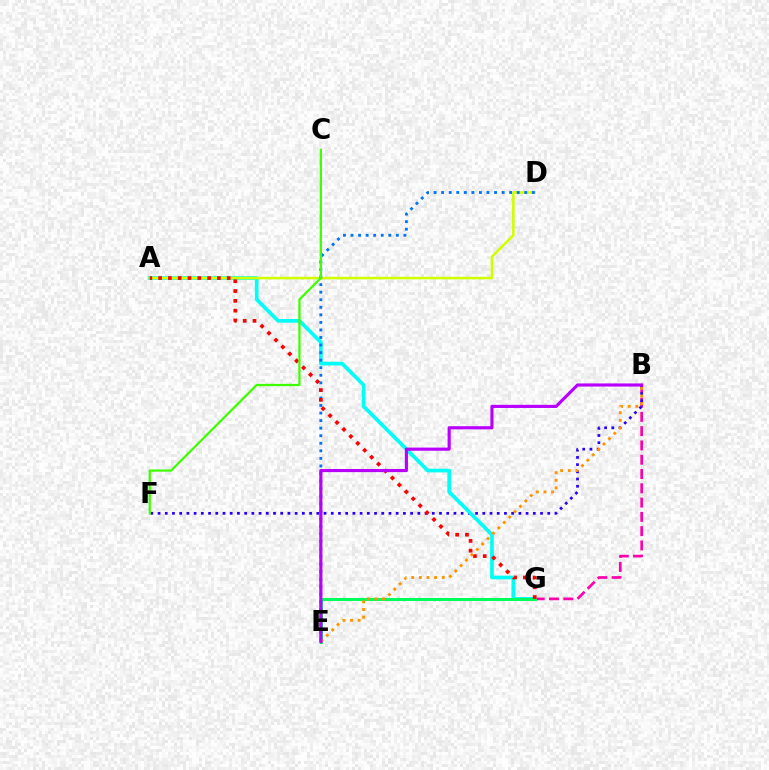{('B', 'G'): [{'color': '#ff00ac', 'line_style': 'dashed', 'thickness': 1.94}], ('B', 'F'): [{'color': '#2500ff', 'line_style': 'dotted', 'thickness': 1.96}], ('A', 'G'): [{'color': '#00fff6', 'line_style': 'solid', 'thickness': 2.65}, {'color': '#ff0000', 'line_style': 'dotted', 'thickness': 2.66}], ('A', 'D'): [{'color': '#d1ff00', 'line_style': 'solid', 'thickness': 1.85}], ('E', 'G'): [{'color': '#00ff5c', 'line_style': 'solid', 'thickness': 2.19}], ('D', 'E'): [{'color': '#0074ff', 'line_style': 'dotted', 'thickness': 2.05}], ('C', 'F'): [{'color': '#3dff00', 'line_style': 'solid', 'thickness': 1.62}], ('B', 'E'): [{'color': '#ff9400', 'line_style': 'dotted', 'thickness': 2.07}, {'color': '#b900ff', 'line_style': 'solid', 'thickness': 2.26}]}